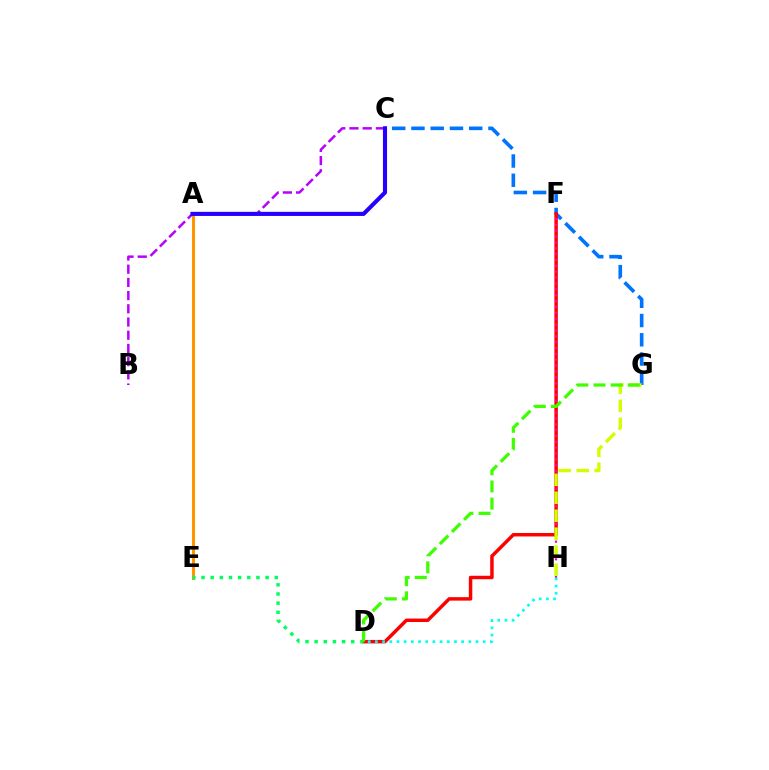{('C', 'G'): [{'color': '#0074ff', 'line_style': 'dashed', 'thickness': 2.62}], ('B', 'C'): [{'color': '#b900ff', 'line_style': 'dashed', 'thickness': 1.79}], ('A', 'E'): [{'color': '#ff9400', 'line_style': 'solid', 'thickness': 2.18}], ('D', 'F'): [{'color': '#ff0000', 'line_style': 'solid', 'thickness': 2.5}], ('F', 'H'): [{'color': '#ff00ac', 'line_style': 'dotted', 'thickness': 1.59}], ('G', 'H'): [{'color': '#d1ff00', 'line_style': 'dashed', 'thickness': 2.44}], ('A', 'C'): [{'color': '#2500ff', 'line_style': 'solid', 'thickness': 2.95}], ('D', 'E'): [{'color': '#00ff5c', 'line_style': 'dotted', 'thickness': 2.49}], ('D', 'H'): [{'color': '#00fff6', 'line_style': 'dotted', 'thickness': 1.95}], ('D', 'G'): [{'color': '#3dff00', 'line_style': 'dashed', 'thickness': 2.33}]}